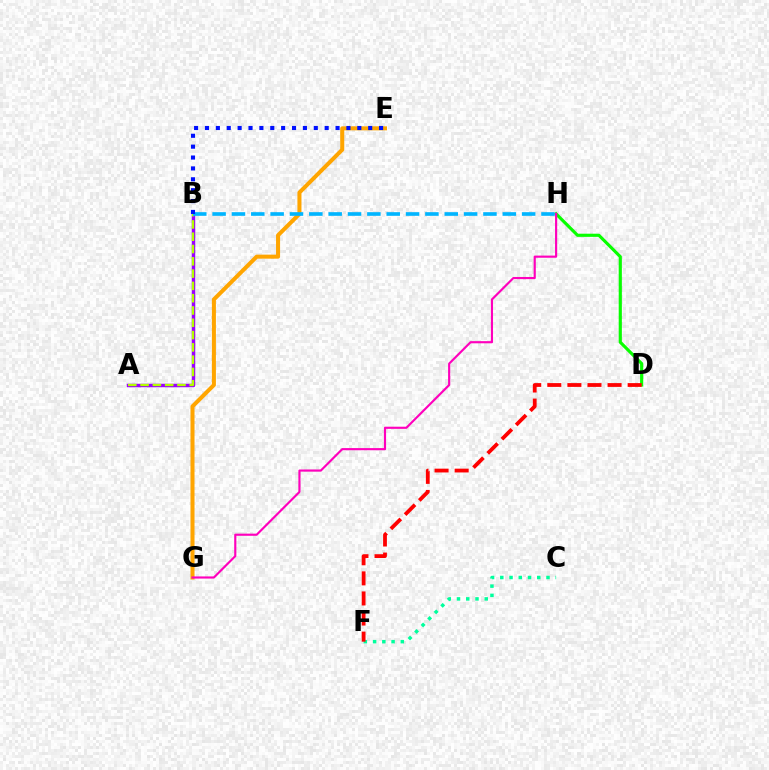{('A', 'B'): [{'color': '#9b00ff', 'line_style': 'solid', 'thickness': 2.48}, {'color': '#b3ff00', 'line_style': 'dashed', 'thickness': 1.67}], ('E', 'G'): [{'color': '#ffa500', 'line_style': 'solid', 'thickness': 2.91}], ('D', 'H'): [{'color': '#08ff00', 'line_style': 'solid', 'thickness': 2.27}], ('B', 'H'): [{'color': '#00b5ff', 'line_style': 'dashed', 'thickness': 2.63}], ('G', 'H'): [{'color': '#ff00bd', 'line_style': 'solid', 'thickness': 1.55}], ('B', 'E'): [{'color': '#0010ff', 'line_style': 'dotted', 'thickness': 2.96}], ('C', 'F'): [{'color': '#00ff9d', 'line_style': 'dotted', 'thickness': 2.51}], ('D', 'F'): [{'color': '#ff0000', 'line_style': 'dashed', 'thickness': 2.73}]}